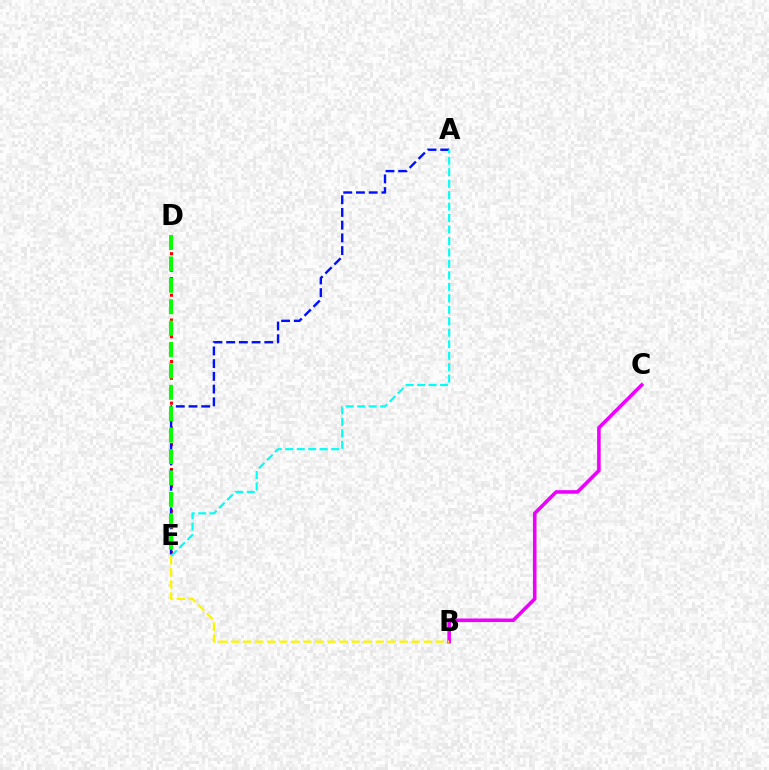{('B', 'C'): [{'color': '#ee00ff', 'line_style': 'solid', 'thickness': 2.58}], ('D', 'E'): [{'color': '#ff0000', 'line_style': 'dotted', 'thickness': 2.26}, {'color': '#08ff00', 'line_style': 'dashed', 'thickness': 2.91}], ('A', 'E'): [{'color': '#0010ff', 'line_style': 'dashed', 'thickness': 1.73}, {'color': '#00fff6', 'line_style': 'dashed', 'thickness': 1.56}], ('B', 'E'): [{'color': '#fcf500', 'line_style': 'dashed', 'thickness': 1.64}]}